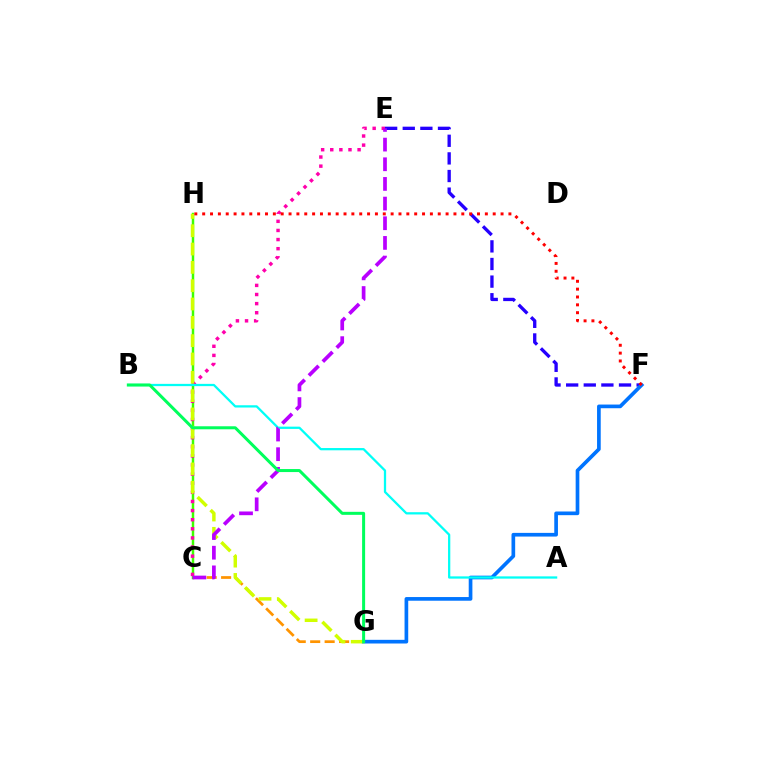{('E', 'F'): [{'color': '#2500ff', 'line_style': 'dashed', 'thickness': 2.39}], ('F', 'G'): [{'color': '#0074ff', 'line_style': 'solid', 'thickness': 2.65}], ('C', 'G'): [{'color': '#ff9400', 'line_style': 'dashed', 'thickness': 1.96}], ('C', 'H'): [{'color': '#3dff00', 'line_style': 'solid', 'thickness': 1.78}], ('C', 'E'): [{'color': '#ff00ac', 'line_style': 'dotted', 'thickness': 2.48}, {'color': '#b900ff', 'line_style': 'dashed', 'thickness': 2.67}], ('G', 'H'): [{'color': '#d1ff00', 'line_style': 'dashed', 'thickness': 2.49}], ('A', 'B'): [{'color': '#00fff6', 'line_style': 'solid', 'thickness': 1.63}], ('B', 'G'): [{'color': '#00ff5c', 'line_style': 'solid', 'thickness': 2.17}], ('F', 'H'): [{'color': '#ff0000', 'line_style': 'dotted', 'thickness': 2.13}]}